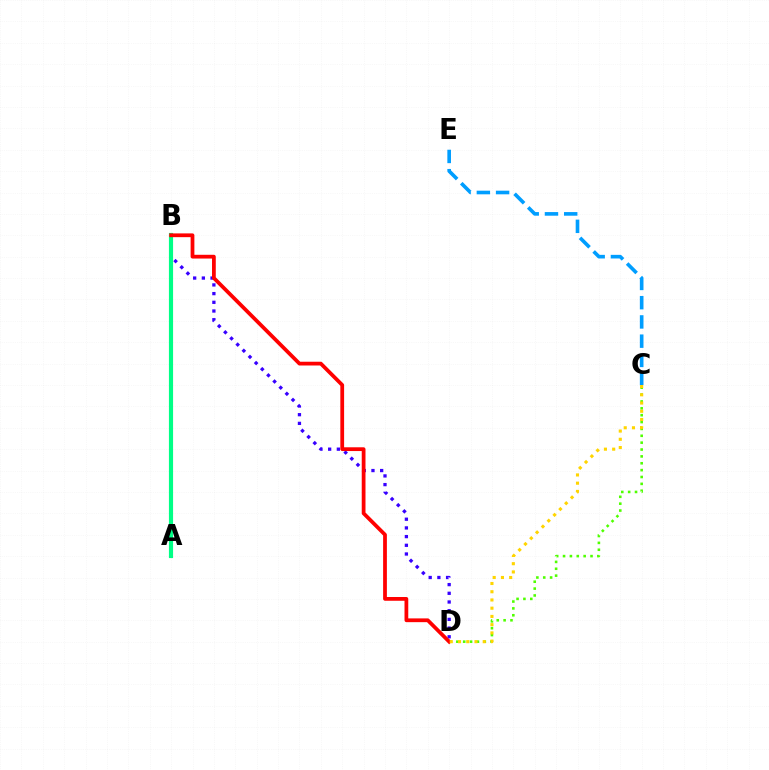{('C', 'D'): [{'color': '#4fff00', 'line_style': 'dotted', 'thickness': 1.87}, {'color': '#ffd500', 'line_style': 'dotted', 'thickness': 2.24}], ('B', 'D'): [{'color': '#3700ff', 'line_style': 'dotted', 'thickness': 2.36}, {'color': '#ff0000', 'line_style': 'solid', 'thickness': 2.71}], ('A', 'B'): [{'color': '#ff00ed', 'line_style': 'dotted', 'thickness': 2.14}, {'color': '#00ff86', 'line_style': 'solid', 'thickness': 2.99}], ('C', 'E'): [{'color': '#009eff', 'line_style': 'dashed', 'thickness': 2.61}]}